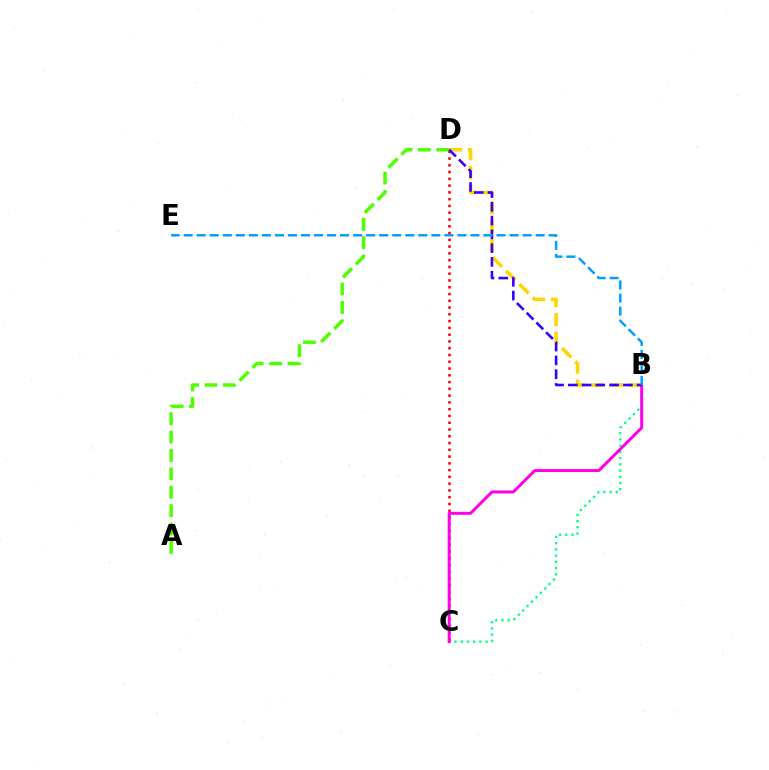{('B', 'C'): [{'color': '#00ff86', 'line_style': 'dotted', 'thickness': 1.69}, {'color': '#ff00ed', 'line_style': 'solid', 'thickness': 2.15}], ('C', 'D'): [{'color': '#ff0000', 'line_style': 'dotted', 'thickness': 1.84}], ('A', 'D'): [{'color': '#4fff00', 'line_style': 'dashed', 'thickness': 2.5}], ('B', 'D'): [{'color': '#ffd500', 'line_style': 'dashed', 'thickness': 2.56}, {'color': '#3700ff', 'line_style': 'dashed', 'thickness': 1.87}], ('B', 'E'): [{'color': '#009eff', 'line_style': 'dashed', 'thickness': 1.77}]}